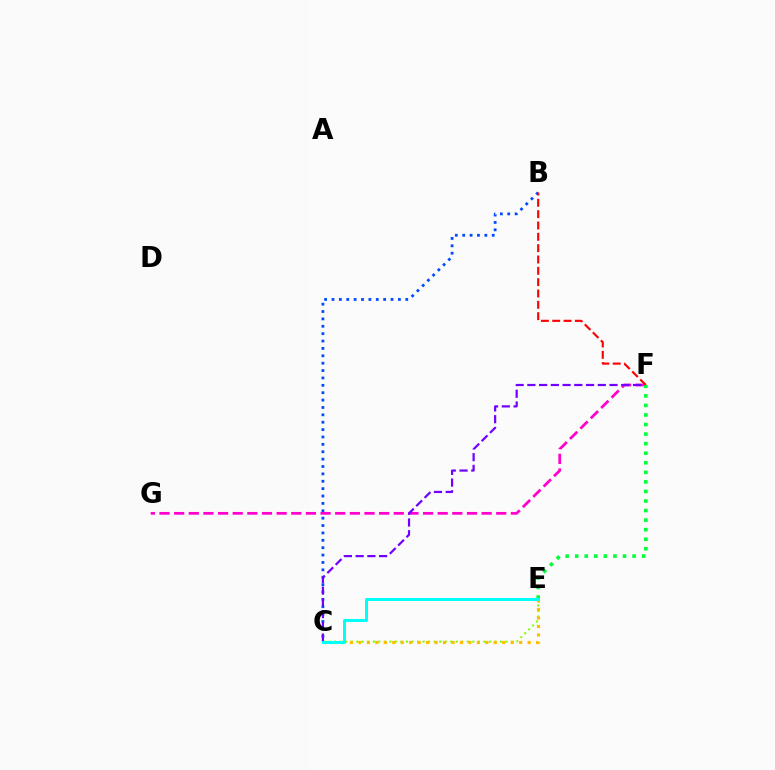{('C', 'E'): [{'color': '#84ff00', 'line_style': 'dotted', 'thickness': 1.5}, {'color': '#ffbd00', 'line_style': 'dotted', 'thickness': 2.3}, {'color': '#00fff6', 'line_style': 'solid', 'thickness': 2.16}], ('B', 'C'): [{'color': '#004bff', 'line_style': 'dotted', 'thickness': 2.01}], ('F', 'G'): [{'color': '#ff00cf', 'line_style': 'dashed', 'thickness': 1.99}], ('C', 'F'): [{'color': '#7200ff', 'line_style': 'dashed', 'thickness': 1.59}], ('B', 'F'): [{'color': '#ff0000', 'line_style': 'dashed', 'thickness': 1.54}], ('E', 'F'): [{'color': '#00ff39', 'line_style': 'dotted', 'thickness': 2.6}]}